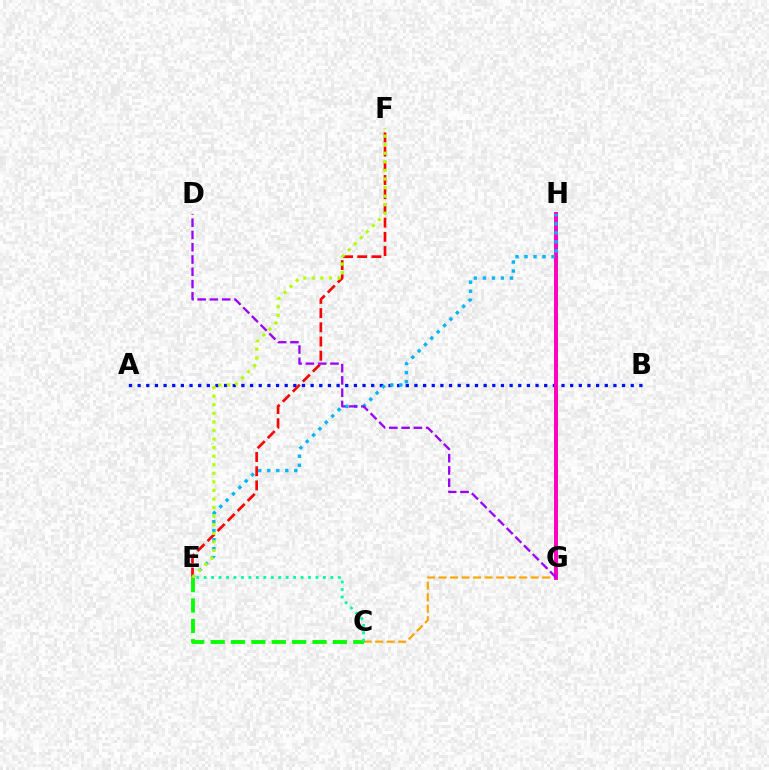{('C', 'G'): [{'color': '#ffa500', 'line_style': 'dashed', 'thickness': 1.56}], ('A', 'B'): [{'color': '#0010ff', 'line_style': 'dotted', 'thickness': 2.35}], ('G', 'H'): [{'color': '#ff00bd', 'line_style': 'solid', 'thickness': 2.84}], ('E', 'F'): [{'color': '#ff0000', 'line_style': 'dashed', 'thickness': 1.93}, {'color': '#b3ff00', 'line_style': 'dotted', 'thickness': 2.33}], ('C', 'E'): [{'color': '#08ff00', 'line_style': 'dashed', 'thickness': 2.77}, {'color': '#00ff9d', 'line_style': 'dotted', 'thickness': 2.02}], ('E', 'H'): [{'color': '#00b5ff', 'line_style': 'dotted', 'thickness': 2.44}], ('D', 'G'): [{'color': '#9b00ff', 'line_style': 'dashed', 'thickness': 1.67}]}